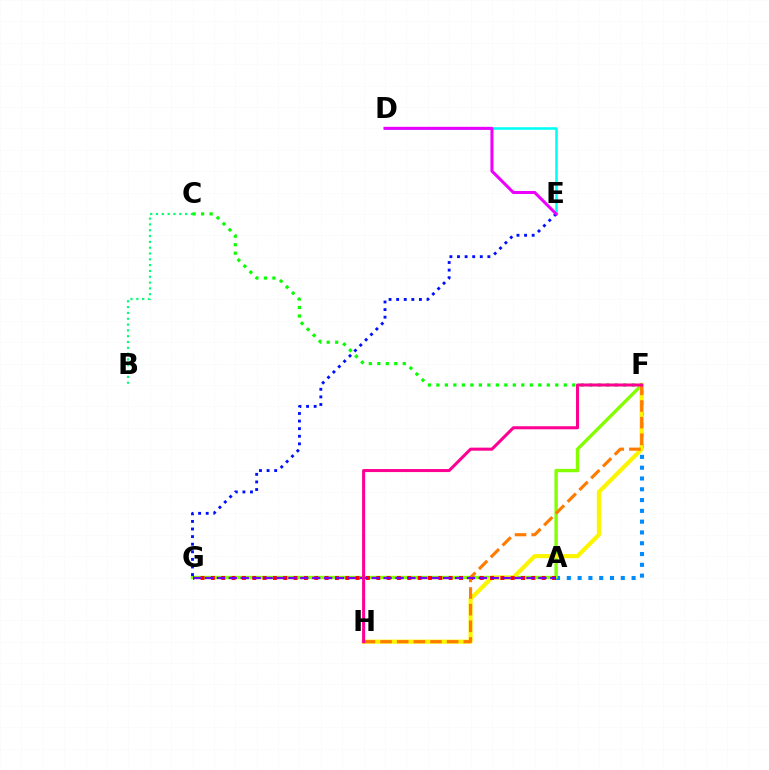{('A', 'F'): [{'color': '#008cff', 'line_style': 'dotted', 'thickness': 2.93}], ('D', 'E'): [{'color': '#00fff6', 'line_style': 'solid', 'thickness': 1.86}, {'color': '#ee00ff', 'line_style': 'solid', 'thickness': 2.19}], ('F', 'G'): [{'color': '#84ff00', 'line_style': 'solid', 'thickness': 2.42}], ('F', 'H'): [{'color': '#fcf500', 'line_style': 'solid', 'thickness': 2.99}, {'color': '#ff7c00', 'line_style': 'dashed', 'thickness': 2.26}, {'color': '#ff0094', 'line_style': 'solid', 'thickness': 2.19}], ('A', 'G'): [{'color': '#ff0000', 'line_style': 'dotted', 'thickness': 2.81}, {'color': '#7200ff', 'line_style': 'dashed', 'thickness': 1.62}], ('B', 'C'): [{'color': '#00ff74', 'line_style': 'dotted', 'thickness': 1.58}], ('E', 'G'): [{'color': '#0010ff', 'line_style': 'dotted', 'thickness': 2.06}], ('C', 'F'): [{'color': '#08ff00', 'line_style': 'dotted', 'thickness': 2.31}]}